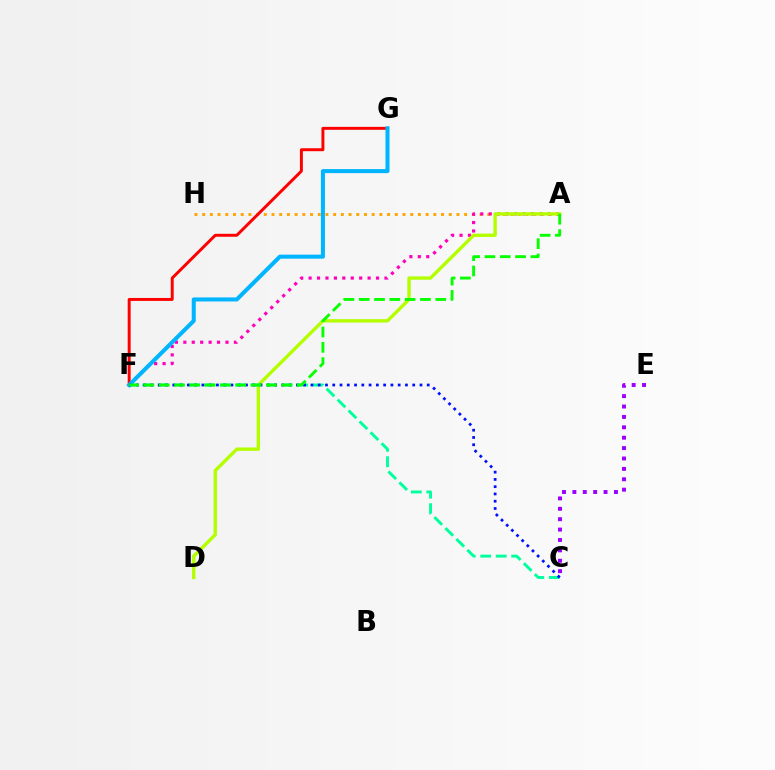{('A', 'H'): [{'color': '#ffa500', 'line_style': 'dotted', 'thickness': 2.09}], ('A', 'F'): [{'color': '#ff00bd', 'line_style': 'dotted', 'thickness': 2.29}, {'color': '#08ff00', 'line_style': 'dashed', 'thickness': 2.08}], ('A', 'D'): [{'color': '#b3ff00', 'line_style': 'solid', 'thickness': 2.43}], ('F', 'G'): [{'color': '#ff0000', 'line_style': 'solid', 'thickness': 2.12}, {'color': '#00b5ff', 'line_style': 'solid', 'thickness': 2.91}], ('C', 'E'): [{'color': '#9b00ff', 'line_style': 'dotted', 'thickness': 2.82}], ('C', 'F'): [{'color': '#00ff9d', 'line_style': 'dashed', 'thickness': 2.1}, {'color': '#0010ff', 'line_style': 'dotted', 'thickness': 1.98}]}